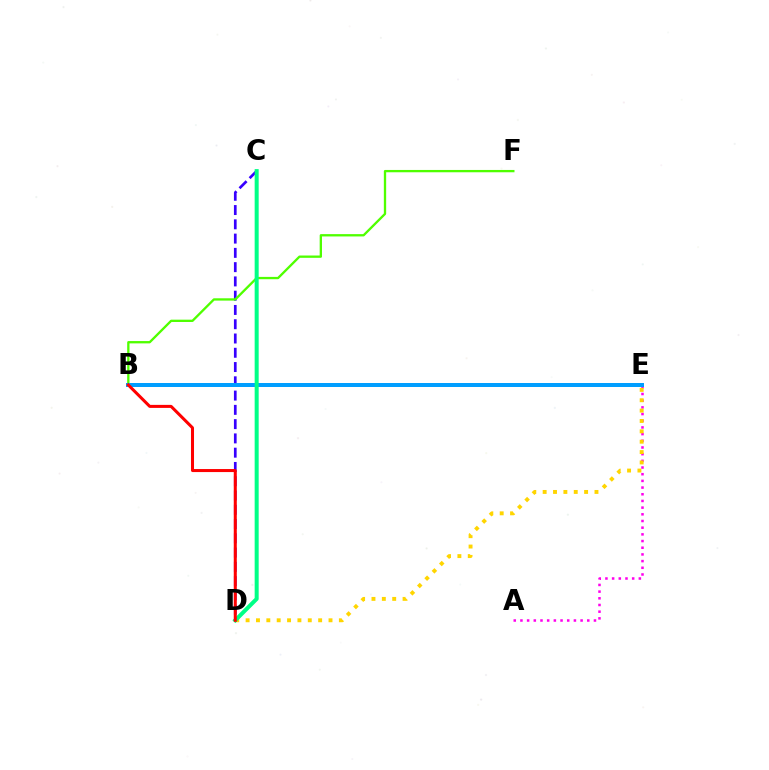{('A', 'E'): [{'color': '#ff00ed', 'line_style': 'dotted', 'thickness': 1.82}], ('C', 'D'): [{'color': '#3700ff', 'line_style': 'dashed', 'thickness': 1.94}, {'color': '#00ff86', 'line_style': 'solid', 'thickness': 2.89}], ('D', 'E'): [{'color': '#ffd500', 'line_style': 'dotted', 'thickness': 2.82}], ('B', 'F'): [{'color': '#4fff00', 'line_style': 'solid', 'thickness': 1.67}], ('B', 'E'): [{'color': '#009eff', 'line_style': 'solid', 'thickness': 2.88}], ('B', 'D'): [{'color': '#ff0000', 'line_style': 'solid', 'thickness': 2.18}]}